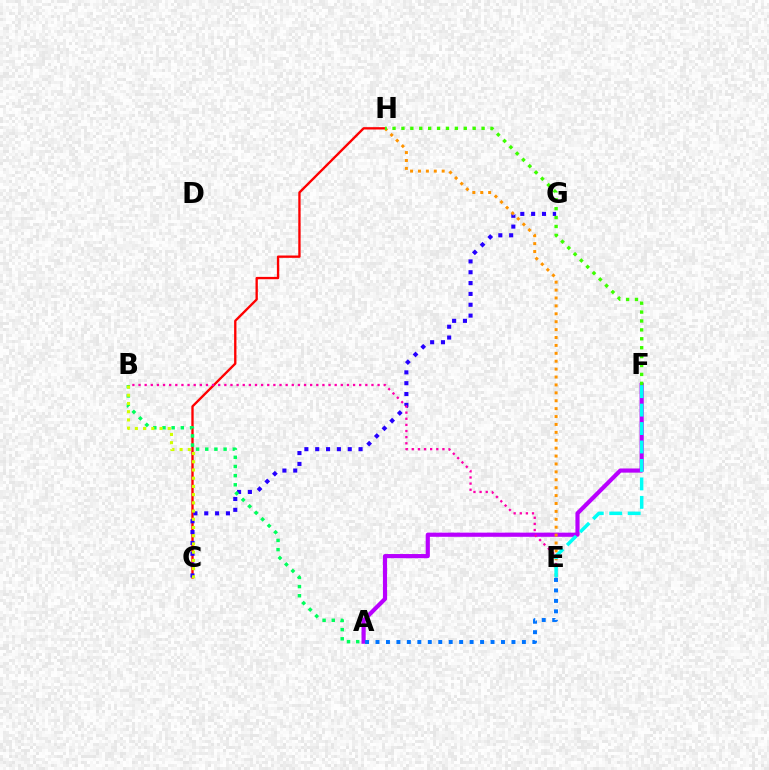{('A', 'F'): [{'color': '#b900ff', 'line_style': 'solid', 'thickness': 2.99}], ('C', 'H'): [{'color': '#ff0000', 'line_style': 'solid', 'thickness': 1.69}], ('C', 'G'): [{'color': '#2500ff', 'line_style': 'dotted', 'thickness': 2.95}], ('E', 'H'): [{'color': '#ff9400', 'line_style': 'dotted', 'thickness': 2.15}], ('A', 'B'): [{'color': '#00ff5c', 'line_style': 'dotted', 'thickness': 2.49}], ('B', 'C'): [{'color': '#d1ff00', 'line_style': 'dotted', 'thickness': 2.23}], ('B', 'E'): [{'color': '#ff00ac', 'line_style': 'dotted', 'thickness': 1.67}], ('E', 'F'): [{'color': '#00fff6', 'line_style': 'dashed', 'thickness': 2.51}], ('A', 'E'): [{'color': '#0074ff', 'line_style': 'dotted', 'thickness': 2.84}], ('F', 'H'): [{'color': '#3dff00', 'line_style': 'dotted', 'thickness': 2.42}]}